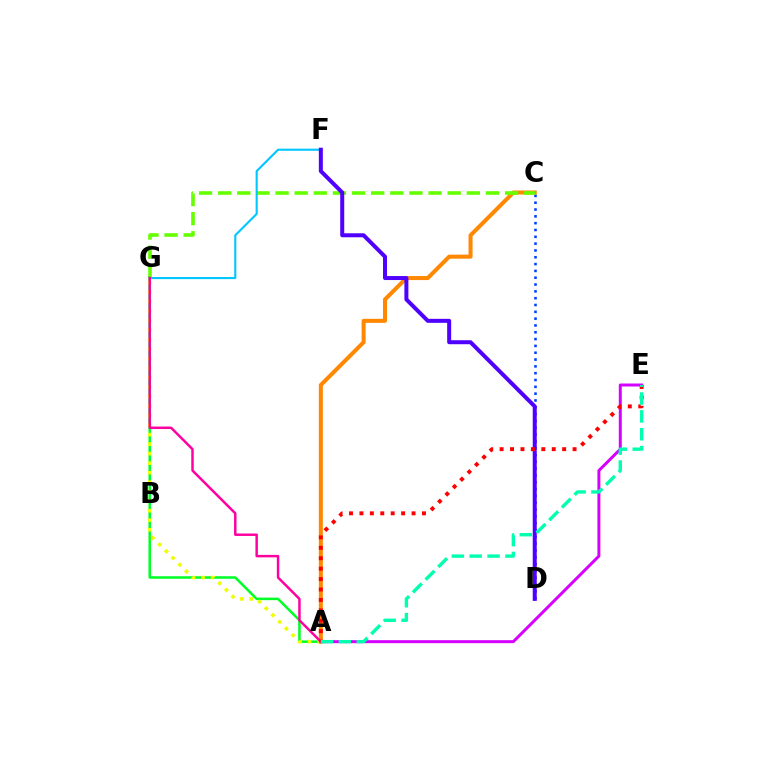{('C', 'D'): [{'color': '#003fff', 'line_style': 'dotted', 'thickness': 1.85}], ('A', 'C'): [{'color': '#ff8800', 'line_style': 'solid', 'thickness': 2.9}], ('C', 'G'): [{'color': '#66ff00', 'line_style': 'dashed', 'thickness': 2.6}], ('F', 'G'): [{'color': '#00c7ff', 'line_style': 'solid', 'thickness': 1.52}], ('A', 'G'): [{'color': '#00ff27', 'line_style': 'solid', 'thickness': 1.83}, {'color': '#eeff00', 'line_style': 'dotted', 'thickness': 2.58}, {'color': '#ff00a0', 'line_style': 'solid', 'thickness': 1.78}], ('A', 'E'): [{'color': '#d600ff', 'line_style': 'solid', 'thickness': 2.15}, {'color': '#ff0000', 'line_style': 'dotted', 'thickness': 2.83}, {'color': '#00ffaf', 'line_style': 'dashed', 'thickness': 2.43}], ('D', 'F'): [{'color': '#4f00ff', 'line_style': 'solid', 'thickness': 2.88}]}